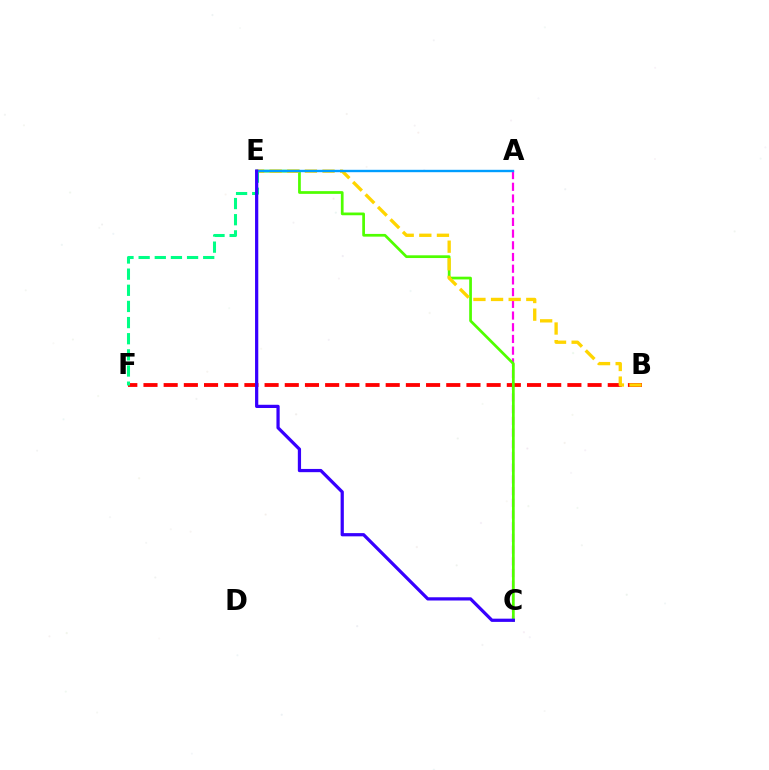{('A', 'C'): [{'color': '#ff00ed', 'line_style': 'dashed', 'thickness': 1.59}], ('B', 'F'): [{'color': '#ff0000', 'line_style': 'dashed', 'thickness': 2.74}], ('C', 'E'): [{'color': '#4fff00', 'line_style': 'solid', 'thickness': 1.96}, {'color': '#3700ff', 'line_style': 'solid', 'thickness': 2.33}], ('B', 'E'): [{'color': '#ffd500', 'line_style': 'dashed', 'thickness': 2.39}], ('A', 'E'): [{'color': '#009eff', 'line_style': 'solid', 'thickness': 1.71}], ('E', 'F'): [{'color': '#00ff86', 'line_style': 'dashed', 'thickness': 2.19}]}